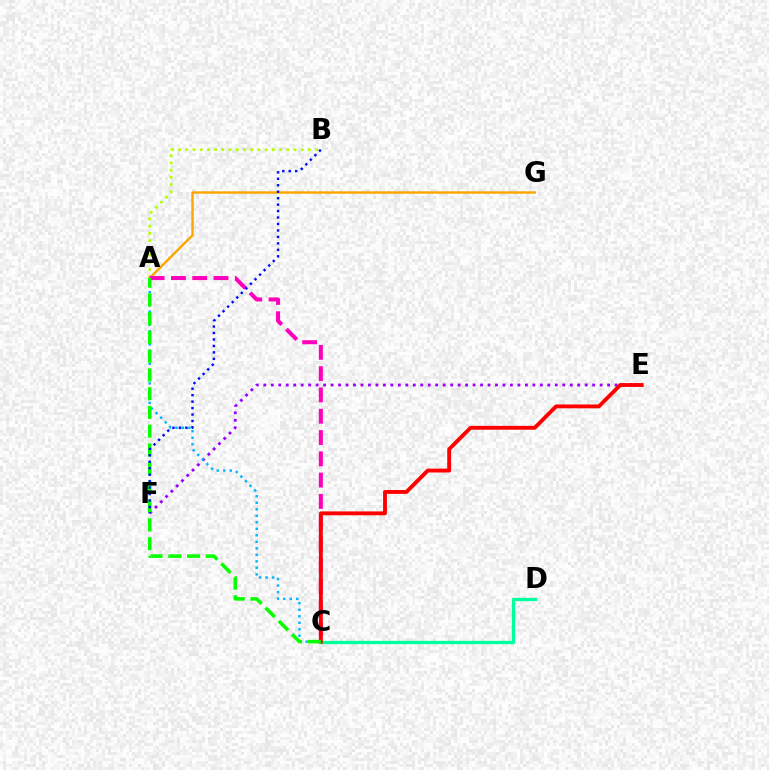{('A', 'B'): [{'color': '#b3ff00', 'line_style': 'dotted', 'thickness': 1.96}], ('A', 'G'): [{'color': '#ffa500', 'line_style': 'solid', 'thickness': 1.73}], ('E', 'F'): [{'color': '#9b00ff', 'line_style': 'dotted', 'thickness': 2.03}], ('A', 'C'): [{'color': '#00b5ff', 'line_style': 'dotted', 'thickness': 1.77}, {'color': '#ff00bd', 'line_style': 'dashed', 'thickness': 2.89}, {'color': '#08ff00', 'line_style': 'dashed', 'thickness': 2.55}], ('C', 'D'): [{'color': '#00ff9d', 'line_style': 'solid', 'thickness': 2.37}], ('C', 'E'): [{'color': '#ff0000', 'line_style': 'solid', 'thickness': 2.78}], ('B', 'F'): [{'color': '#0010ff', 'line_style': 'dotted', 'thickness': 1.75}]}